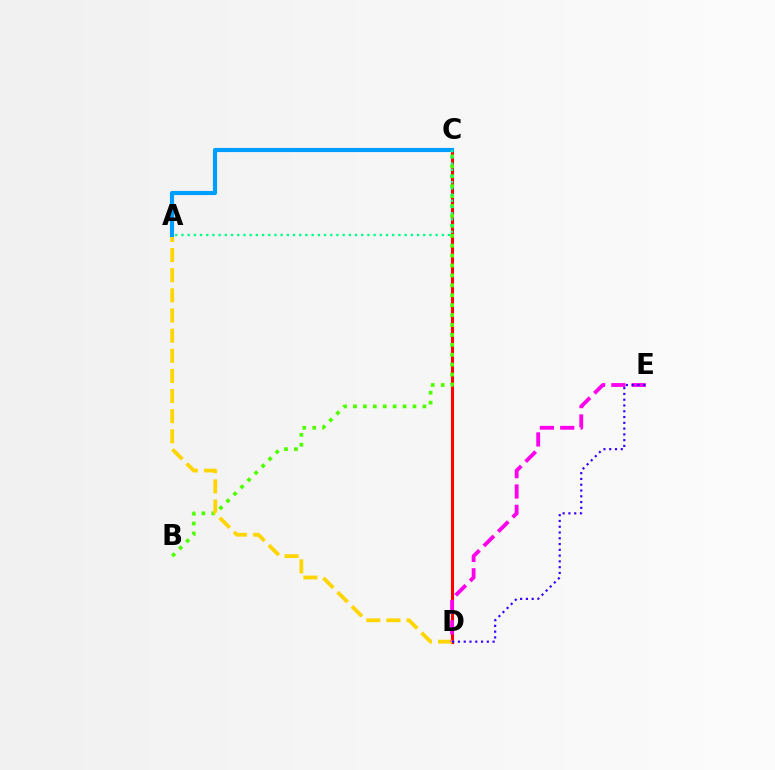{('C', 'D'): [{'color': '#ff0000', 'line_style': 'solid', 'thickness': 2.21}], ('B', 'C'): [{'color': '#4fff00', 'line_style': 'dotted', 'thickness': 2.69}], ('A', 'D'): [{'color': '#ffd500', 'line_style': 'dashed', 'thickness': 2.74}], ('A', 'C'): [{'color': '#009eff', 'line_style': 'solid', 'thickness': 2.97}, {'color': '#00ff86', 'line_style': 'dotted', 'thickness': 1.68}], ('D', 'E'): [{'color': '#ff00ed', 'line_style': 'dashed', 'thickness': 2.76}, {'color': '#3700ff', 'line_style': 'dotted', 'thickness': 1.57}]}